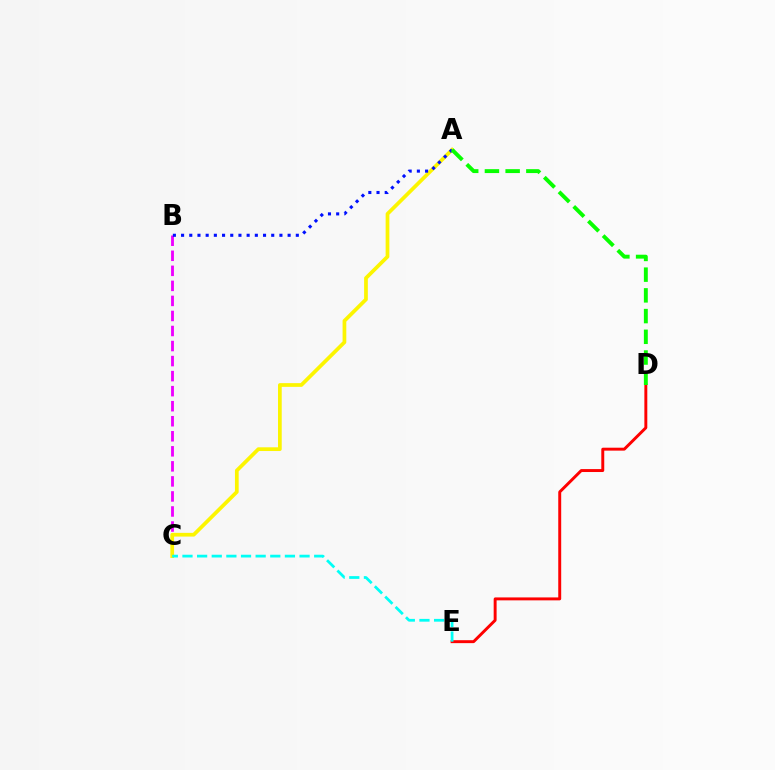{('B', 'C'): [{'color': '#ee00ff', 'line_style': 'dashed', 'thickness': 2.04}], ('A', 'C'): [{'color': '#fcf500', 'line_style': 'solid', 'thickness': 2.68}], ('D', 'E'): [{'color': '#ff0000', 'line_style': 'solid', 'thickness': 2.11}], ('C', 'E'): [{'color': '#00fff6', 'line_style': 'dashed', 'thickness': 1.99}], ('A', 'B'): [{'color': '#0010ff', 'line_style': 'dotted', 'thickness': 2.23}], ('A', 'D'): [{'color': '#08ff00', 'line_style': 'dashed', 'thickness': 2.81}]}